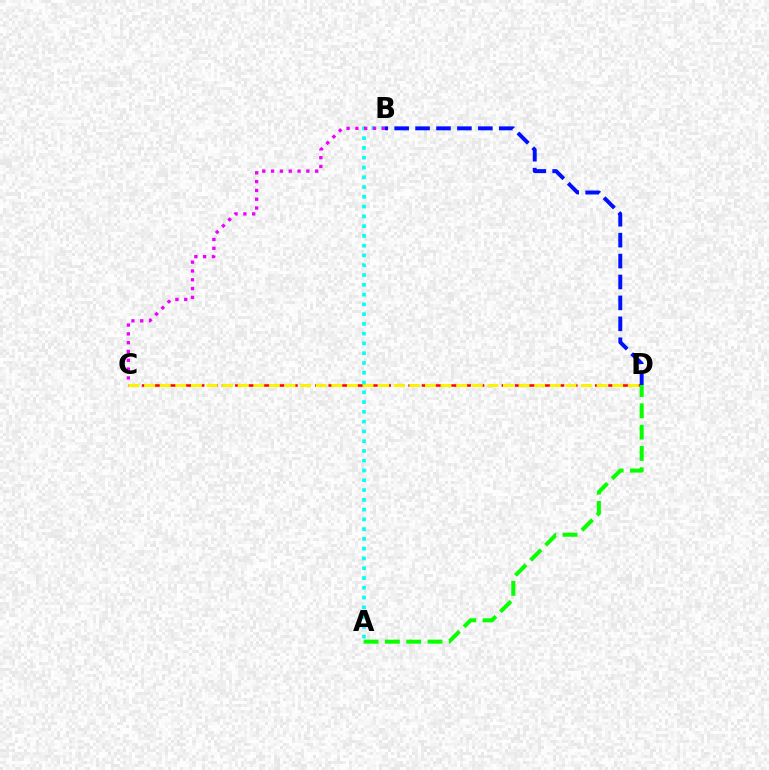{('C', 'D'): [{'color': '#ff0000', 'line_style': 'dashed', 'thickness': 1.81}, {'color': '#fcf500', 'line_style': 'dashed', 'thickness': 2.12}], ('A', 'D'): [{'color': '#08ff00', 'line_style': 'dashed', 'thickness': 2.9}], ('B', 'D'): [{'color': '#0010ff', 'line_style': 'dashed', 'thickness': 2.84}], ('A', 'B'): [{'color': '#00fff6', 'line_style': 'dotted', 'thickness': 2.66}], ('B', 'C'): [{'color': '#ee00ff', 'line_style': 'dotted', 'thickness': 2.39}]}